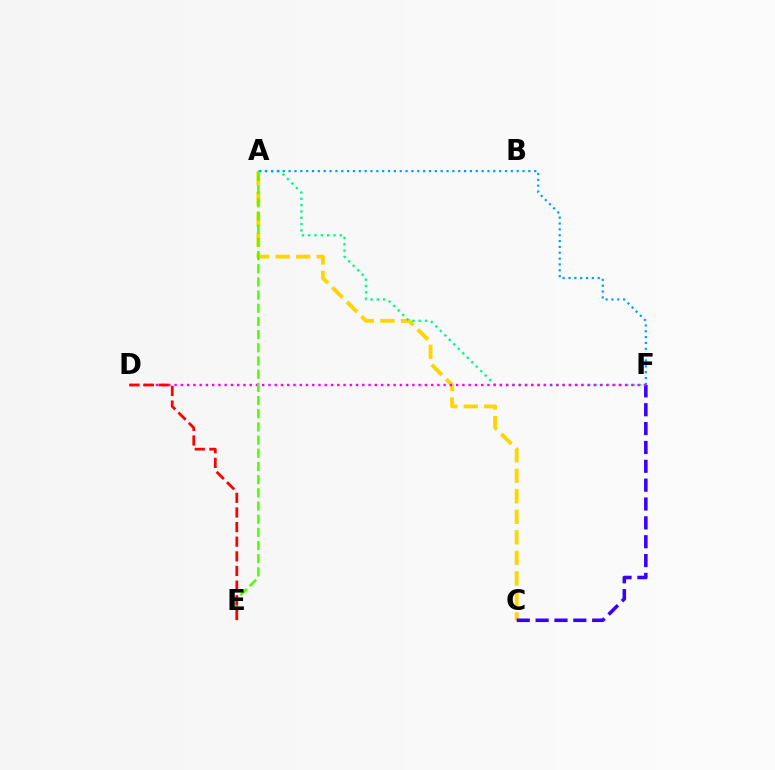{('A', 'C'): [{'color': '#ffd500', 'line_style': 'dashed', 'thickness': 2.79}], ('C', 'F'): [{'color': '#3700ff', 'line_style': 'dashed', 'thickness': 2.56}], ('A', 'F'): [{'color': '#00ff86', 'line_style': 'dotted', 'thickness': 1.72}, {'color': '#009eff', 'line_style': 'dotted', 'thickness': 1.59}], ('D', 'F'): [{'color': '#ff00ed', 'line_style': 'dotted', 'thickness': 1.7}], ('A', 'E'): [{'color': '#4fff00', 'line_style': 'dashed', 'thickness': 1.79}], ('D', 'E'): [{'color': '#ff0000', 'line_style': 'dashed', 'thickness': 1.99}]}